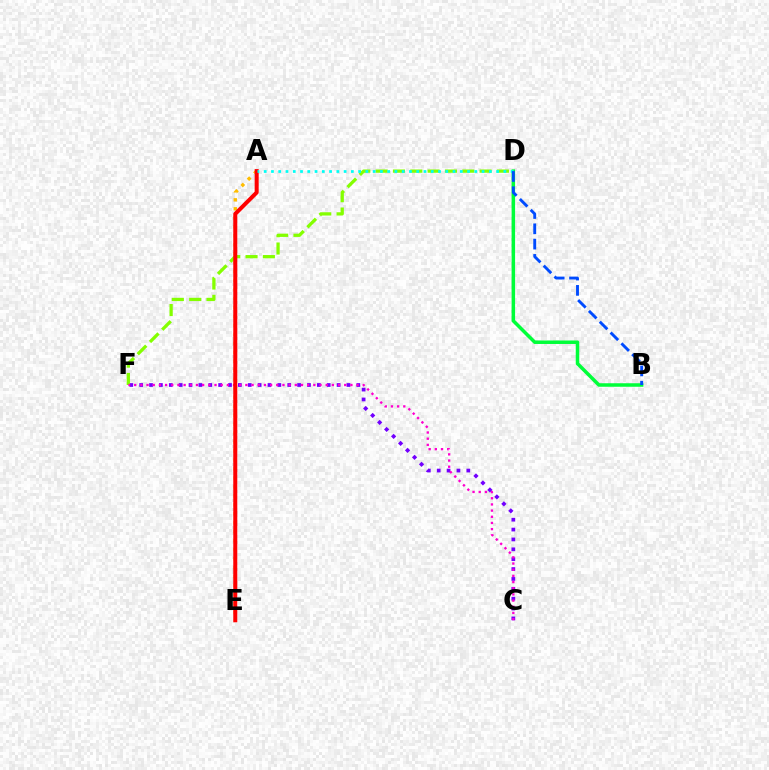{('C', 'F'): [{'color': '#7200ff', 'line_style': 'dotted', 'thickness': 2.68}, {'color': '#ff00cf', 'line_style': 'dotted', 'thickness': 1.68}], ('D', 'F'): [{'color': '#84ff00', 'line_style': 'dashed', 'thickness': 2.35}], ('A', 'E'): [{'color': '#ffbd00', 'line_style': 'dotted', 'thickness': 2.44}, {'color': '#ff0000', 'line_style': 'solid', 'thickness': 2.89}], ('B', 'D'): [{'color': '#00ff39', 'line_style': 'solid', 'thickness': 2.52}, {'color': '#004bff', 'line_style': 'dashed', 'thickness': 2.08}], ('A', 'D'): [{'color': '#00fff6', 'line_style': 'dotted', 'thickness': 1.97}]}